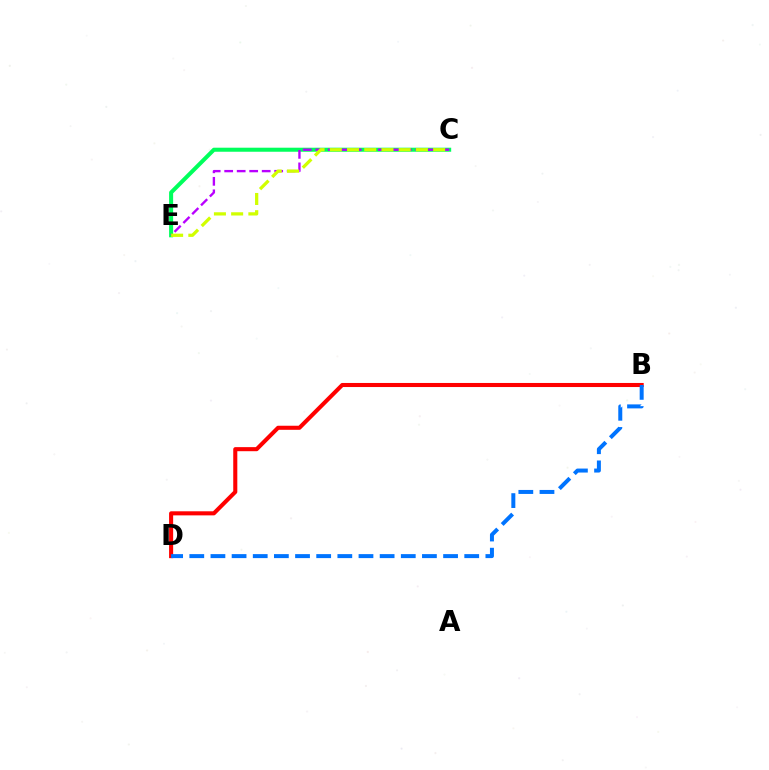{('B', 'D'): [{'color': '#ff0000', 'line_style': 'solid', 'thickness': 2.93}, {'color': '#0074ff', 'line_style': 'dashed', 'thickness': 2.87}], ('C', 'E'): [{'color': '#00ff5c', 'line_style': 'solid', 'thickness': 2.91}, {'color': '#b900ff', 'line_style': 'dashed', 'thickness': 1.7}, {'color': '#d1ff00', 'line_style': 'dashed', 'thickness': 2.34}]}